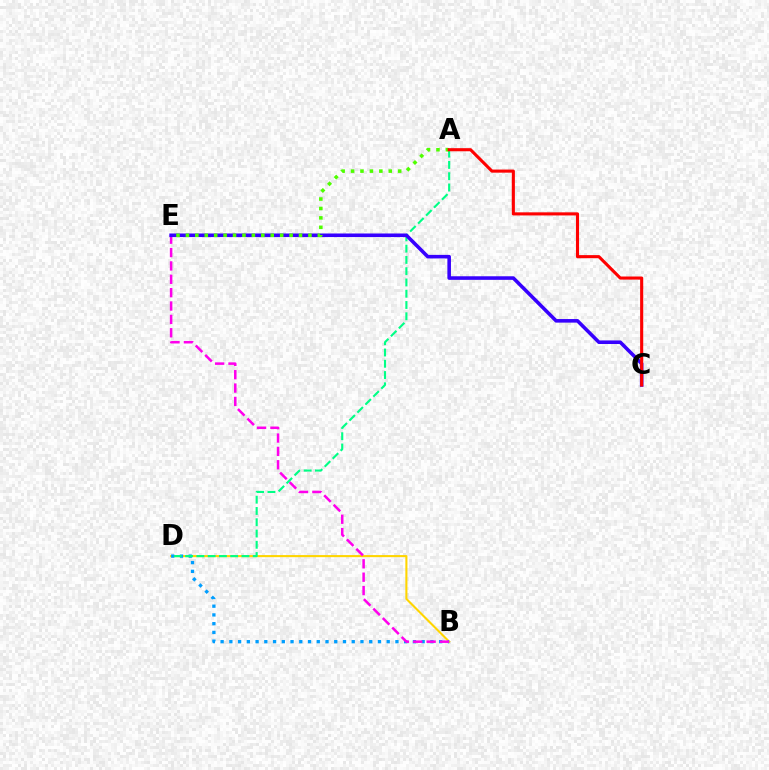{('B', 'D'): [{'color': '#ffd500', 'line_style': 'solid', 'thickness': 1.51}, {'color': '#009eff', 'line_style': 'dotted', 'thickness': 2.38}], ('B', 'E'): [{'color': '#ff00ed', 'line_style': 'dashed', 'thickness': 1.82}], ('A', 'D'): [{'color': '#00ff86', 'line_style': 'dashed', 'thickness': 1.53}], ('C', 'E'): [{'color': '#3700ff', 'line_style': 'solid', 'thickness': 2.57}], ('A', 'E'): [{'color': '#4fff00', 'line_style': 'dotted', 'thickness': 2.56}], ('A', 'C'): [{'color': '#ff0000', 'line_style': 'solid', 'thickness': 2.23}]}